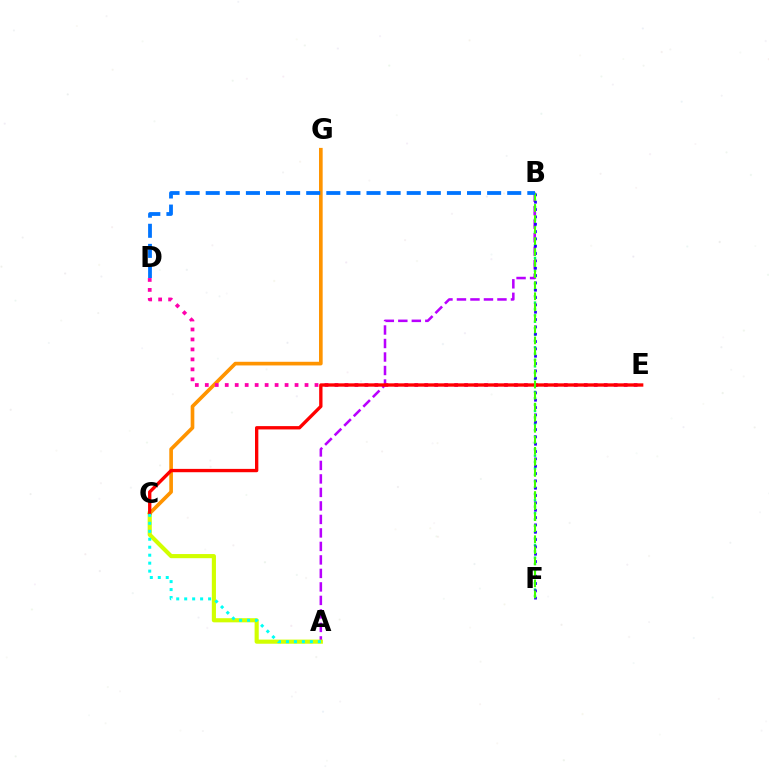{('B', 'F'): [{'color': '#00ff5c', 'line_style': 'dotted', 'thickness': 1.73}, {'color': '#2500ff', 'line_style': 'dotted', 'thickness': 1.99}, {'color': '#3dff00', 'line_style': 'dashed', 'thickness': 1.5}], ('A', 'B'): [{'color': '#b900ff', 'line_style': 'dashed', 'thickness': 1.83}], ('C', 'G'): [{'color': '#ff9400', 'line_style': 'solid', 'thickness': 2.63}], ('D', 'E'): [{'color': '#ff00ac', 'line_style': 'dotted', 'thickness': 2.71}], ('A', 'C'): [{'color': '#d1ff00', 'line_style': 'solid', 'thickness': 2.98}, {'color': '#00fff6', 'line_style': 'dotted', 'thickness': 2.16}], ('C', 'E'): [{'color': '#ff0000', 'line_style': 'solid', 'thickness': 2.4}], ('B', 'D'): [{'color': '#0074ff', 'line_style': 'dashed', 'thickness': 2.73}]}